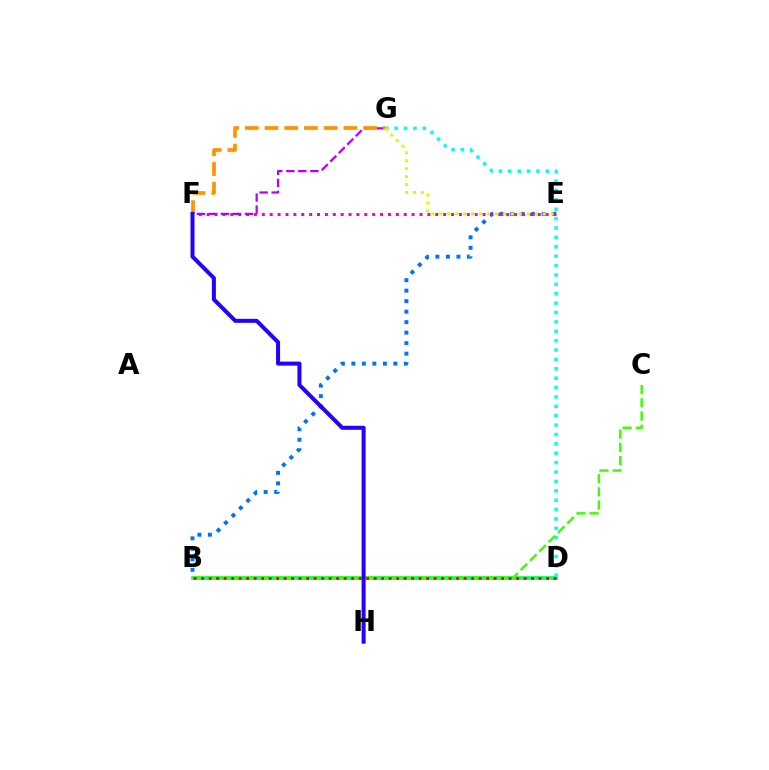{('B', 'D'): [{'color': '#00ff5c', 'line_style': 'solid', 'thickness': 2.63}, {'color': '#ff0000', 'line_style': 'dotted', 'thickness': 2.04}], ('B', 'E'): [{'color': '#0074ff', 'line_style': 'dotted', 'thickness': 2.85}], ('E', 'F'): [{'color': '#ff00ac', 'line_style': 'dotted', 'thickness': 2.14}], ('F', 'G'): [{'color': '#b900ff', 'line_style': 'dashed', 'thickness': 1.63}, {'color': '#ff9400', 'line_style': 'dashed', 'thickness': 2.68}], ('D', 'G'): [{'color': '#00fff6', 'line_style': 'dotted', 'thickness': 2.55}], ('B', 'C'): [{'color': '#3dff00', 'line_style': 'dashed', 'thickness': 1.79}], ('E', 'G'): [{'color': '#d1ff00', 'line_style': 'dotted', 'thickness': 2.16}], ('F', 'H'): [{'color': '#2500ff', 'line_style': 'solid', 'thickness': 2.89}]}